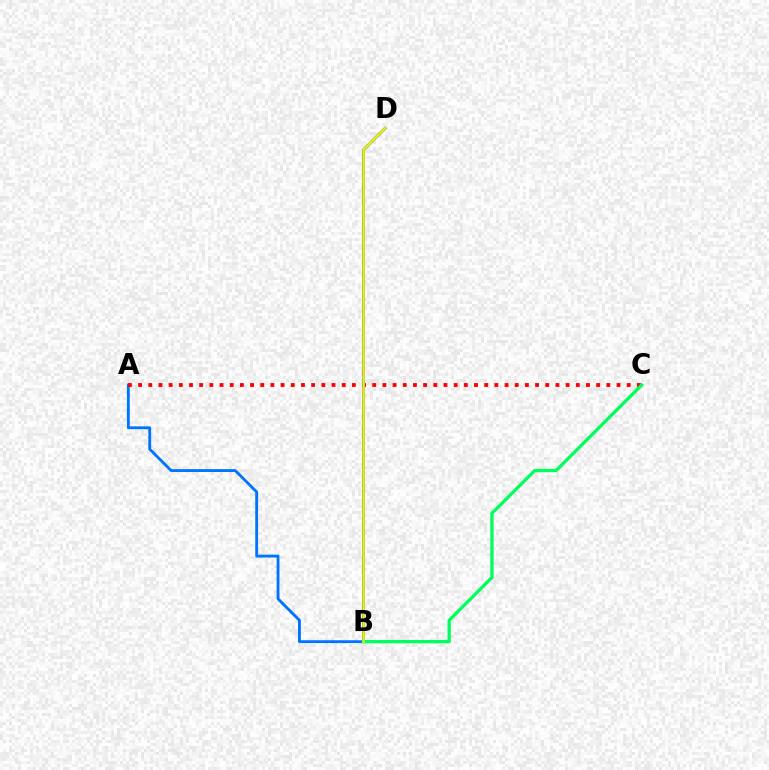{('A', 'B'): [{'color': '#0074ff', 'line_style': 'solid', 'thickness': 2.05}], ('A', 'C'): [{'color': '#ff0000', 'line_style': 'dotted', 'thickness': 2.77}], ('B', 'D'): [{'color': '#b900ff', 'line_style': 'solid', 'thickness': 1.97}, {'color': '#d1ff00', 'line_style': 'solid', 'thickness': 1.79}], ('B', 'C'): [{'color': '#00ff5c', 'line_style': 'solid', 'thickness': 2.37}]}